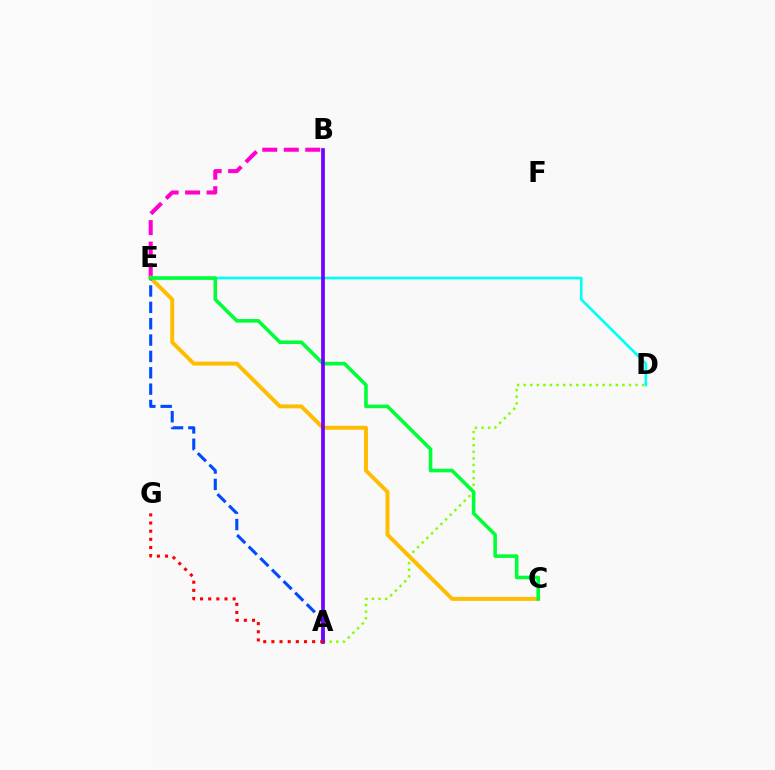{('B', 'E'): [{'color': '#ff00cf', 'line_style': 'dashed', 'thickness': 2.92}], ('A', 'D'): [{'color': '#84ff00', 'line_style': 'dotted', 'thickness': 1.79}], ('D', 'E'): [{'color': '#00fff6', 'line_style': 'solid', 'thickness': 1.91}], ('C', 'E'): [{'color': '#ffbd00', 'line_style': 'solid', 'thickness': 2.83}, {'color': '#00ff39', 'line_style': 'solid', 'thickness': 2.58}], ('A', 'E'): [{'color': '#004bff', 'line_style': 'dashed', 'thickness': 2.22}], ('A', 'B'): [{'color': '#7200ff', 'line_style': 'solid', 'thickness': 2.66}], ('A', 'G'): [{'color': '#ff0000', 'line_style': 'dotted', 'thickness': 2.21}]}